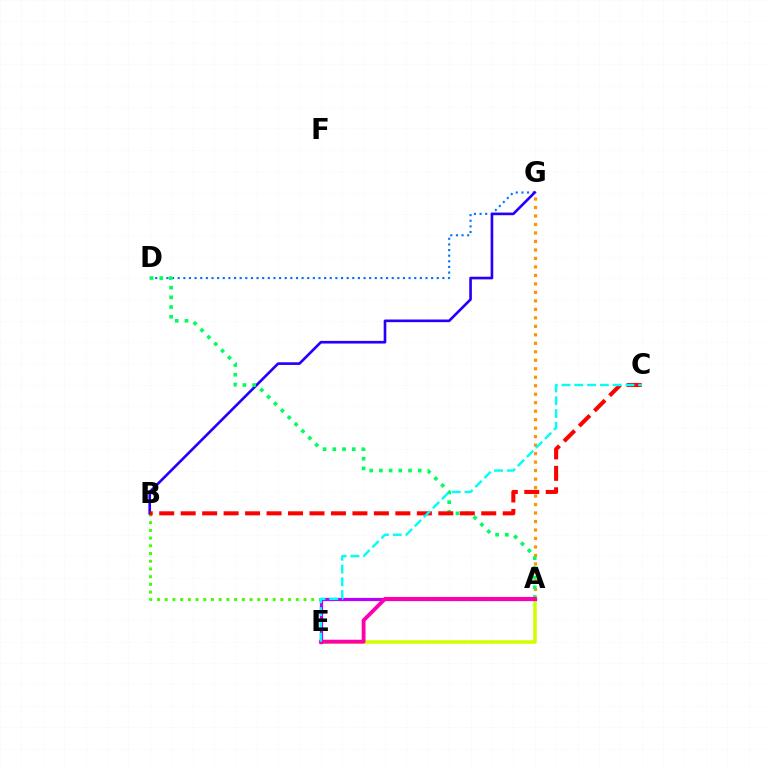{('A', 'B'): [{'color': '#3dff00', 'line_style': 'dotted', 'thickness': 2.1}], ('A', 'G'): [{'color': '#ff9400', 'line_style': 'dotted', 'thickness': 2.31}], ('D', 'G'): [{'color': '#0074ff', 'line_style': 'dotted', 'thickness': 1.53}], ('B', 'G'): [{'color': '#2500ff', 'line_style': 'solid', 'thickness': 1.91}], ('A', 'D'): [{'color': '#00ff5c', 'line_style': 'dotted', 'thickness': 2.64}], ('A', 'E'): [{'color': '#d1ff00', 'line_style': 'solid', 'thickness': 2.54}, {'color': '#b900ff', 'line_style': 'solid', 'thickness': 2.32}, {'color': '#ff00ac', 'line_style': 'solid', 'thickness': 2.77}], ('B', 'C'): [{'color': '#ff0000', 'line_style': 'dashed', 'thickness': 2.92}], ('C', 'E'): [{'color': '#00fff6', 'line_style': 'dashed', 'thickness': 1.74}]}